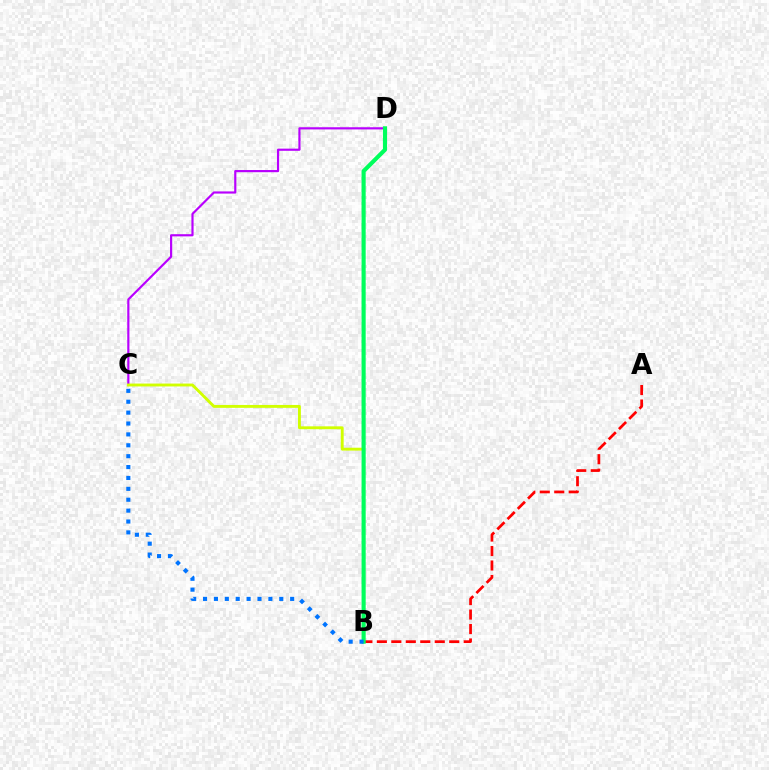{('C', 'D'): [{'color': '#b900ff', 'line_style': 'solid', 'thickness': 1.57}], ('B', 'C'): [{'color': '#d1ff00', 'line_style': 'solid', 'thickness': 2.08}, {'color': '#0074ff', 'line_style': 'dotted', 'thickness': 2.96}], ('A', 'B'): [{'color': '#ff0000', 'line_style': 'dashed', 'thickness': 1.97}], ('B', 'D'): [{'color': '#00ff5c', 'line_style': 'solid', 'thickness': 2.97}]}